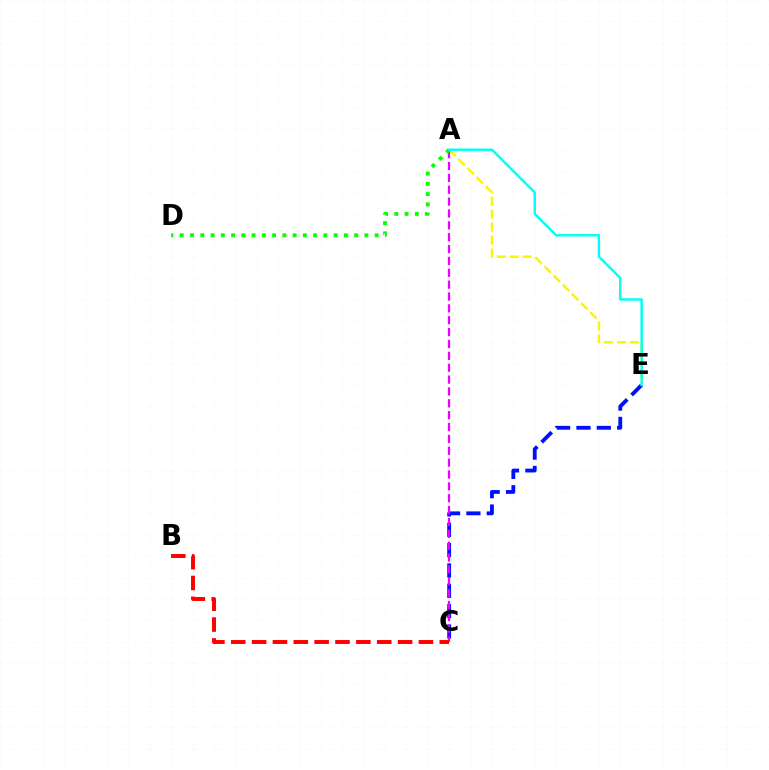{('C', 'E'): [{'color': '#0010ff', 'line_style': 'dashed', 'thickness': 2.76}], ('A', 'E'): [{'color': '#fcf500', 'line_style': 'dashed', 'thickness': 1.76}, {'color': '#00fff6', 'line_style': 'solid', 'thickness': 1.77}], ('A', 'C'): [{'color': '#ee00ff', 'line_style': 'dashed', 'thickness': 1.61}], ('A', 'D'): [{'color': '#08ff00', 'line_style': 'dotted', 'thickness': 2.79}], ('B', 'C'): [{'color': '#ff0000', 'line_style': 'dashed', 'thickness': 2.83}]}